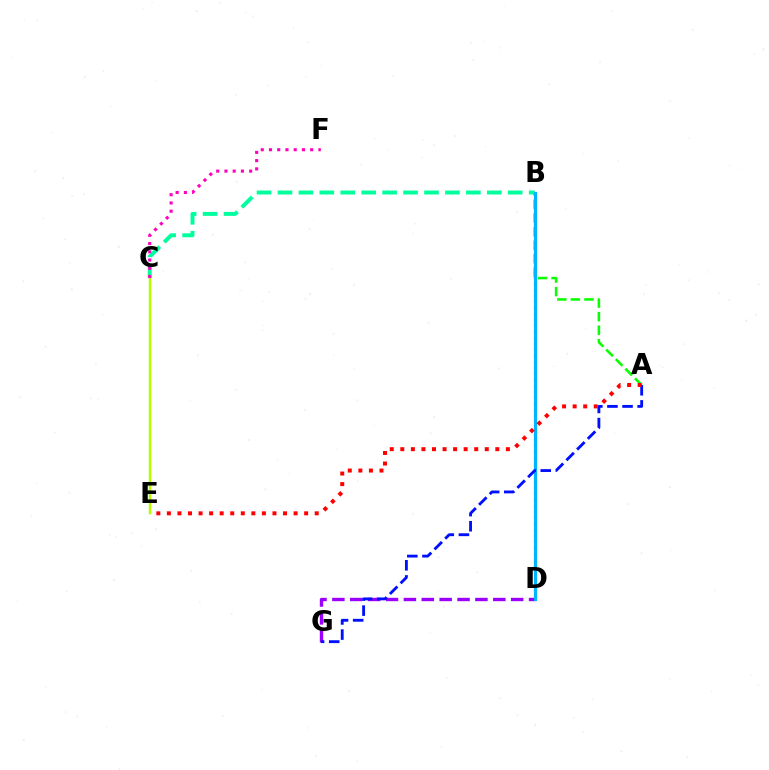{('B', 'C'): [{'color': '#00ff9d', 'line_style': 'dashed', 'thickness': 2.84}], ('D', 'G'): [{'color': '#9b00ff', 'line_style': 'dashed', 'thickness': 2.43}], ('B', 'D'): [{'color': '#ffa500', 'line_style': 'dotted', 'thickness': 1.63}, {'color': '#00b5ff', 'line_style': 'solid', 'thickness': 2.28}], ('A', 'B'): [{'color': '#08ff00', 'line_style': 'dashed', 'thickness': 1.84}], ('C', 'E'): [{'color': '#b3ff00', 'line_style': 'solid', 'thickness': 1.79}], ('A', 'G'): [{'color': '#0010ff', 'line_style': 'dashed', 'thickness': 2.05}], ('C', 'F'): [{'color': '#ff00bd', 'line_style': 'dotted', 'thickness': 2.24}], ('A', 'E'): [{'color': '#ff0000', 'line_style': 'dotted', 'thickness': 2.87}]}